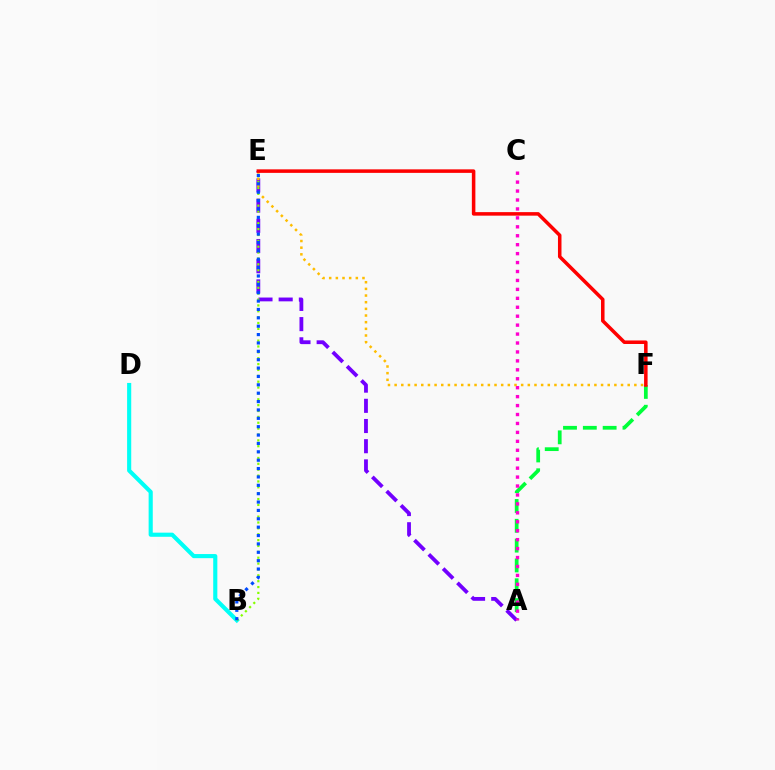{('B', 'D'): [{'color': '#00fff6', 'line_style': 'solid', 'thickness': 2.97}], ('A', 'F'): [{'color': '#00ff39', 'line_style': 'dashed', 'thickness': 2.69}], ('A', 'E'): [{'color': '#7200ff', 'line_style': 'dashed', 'thickness': 2.74}], ('E', 'F'): [{'color': '#ffbd00', 'line_style': 'dotted', 'thickness': 1.81}, {'color': '#ff0000', 'line_style': 'solid', 'thickness': 2.54}], ('B', 'E'): [{'color': '#84ff00', 'line_style': 'dotted', 'thickness': 1.59}, {'color': '#004bff', 'line_style': 'dotted', 'thickness': 2.28}], ('A', 'C'): [{'color': '#ff00cf', 'line_style': 'dotted', 'thickness': 2.43}]}